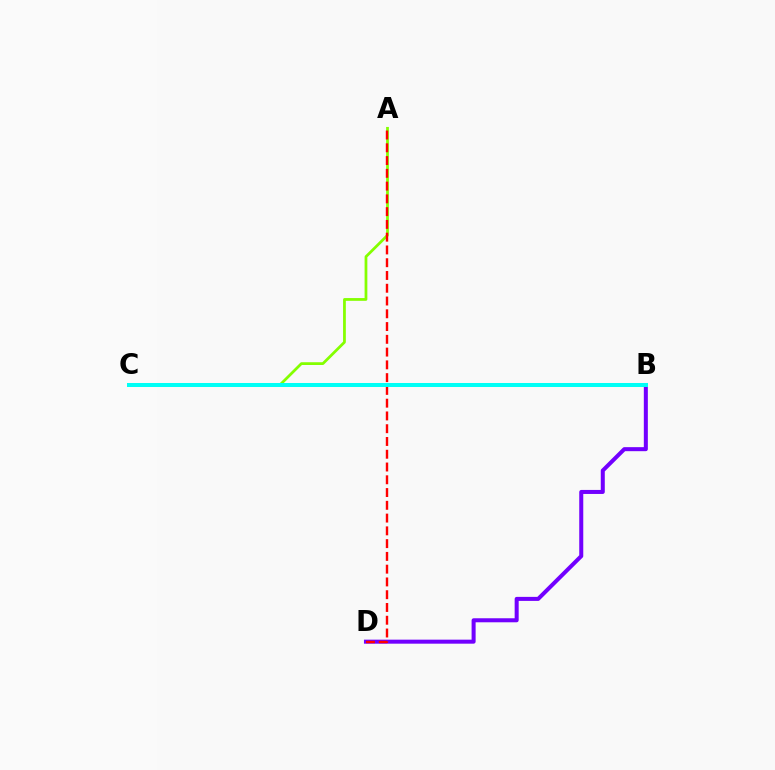{('A', 'C'): [{'color': '#84ff00', 'line_style': 'solid', 'thickness': 1.99}], ('B', 'D'): [{'color': '#7200ff', 'line_style': 'solid', 'thickness': 2.9}], ('A', 'D'): [{'color': '#ff0000', 'line_style': 'dashed', 'thickness': 1.73}], ('B', 'C'): [{'color': '#00fff6', 'line_style': 'solid', 'thickness': 2.88}]}